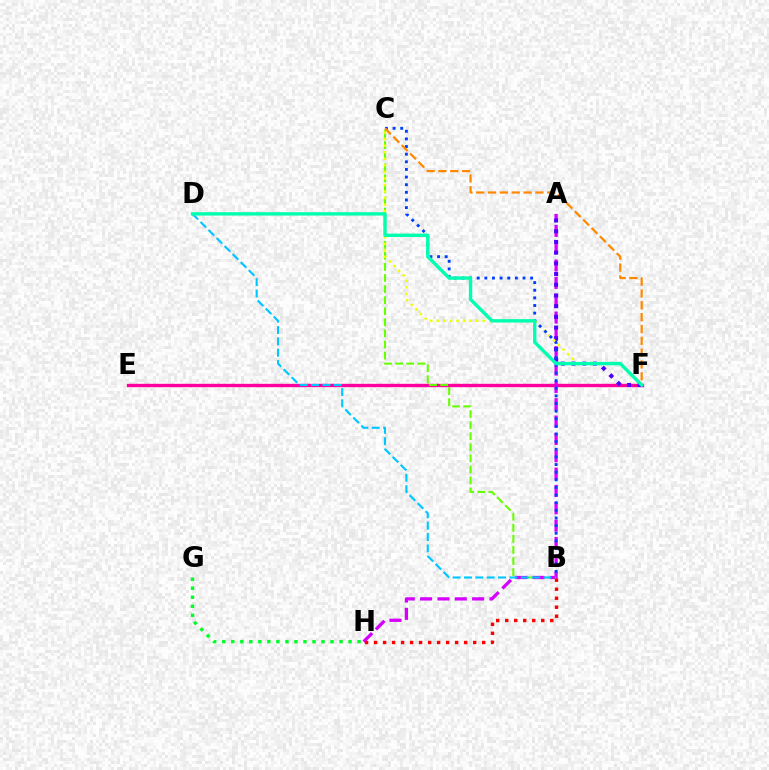{('E', 'F'): [{'color': '#ff00a0', 'line_style': 'solid', 'thickness': 2.42}], ('B', 'C'): [{'color': '#66ff00', 'line_style': 'dashed', 'thickness': 1.5}, {'color': '#003fff', 'line_style': 'dotted', 'thickness': 2.07}], ('A', 'H'): [{'color': '#d600ff', 'line_style': 'dashed', 'thickness': 2.36}], ('A', 'F'): [{'color': '#4f00ff', 'line_style': 'dotted', 'thickness': 2.91}], ('C', 'F'): [{'color': '#eeff00', 'line_style': 'dotted', 'thickness': 1.78}, {'color': '#ff8800', 'line_style': 'dashed', 'thickness': 1.61}], ('G', 'H'): [{'color': '#00ff27', 'line_style': 'dotted', 'thickness': 2.45}], ('B', 'H'): [{'color': '#ff0000', 'line_style': 'dotted', 'thickness': 2.45}], ('B', 'D'): [{'color': '#00c7ff', 'line_style': 'dashed', 'thickness': 1.54}], ('D', 'F'): [{'color': '#00ffaf', 'line_style': 'solid', 'thickness': 2.43}]}